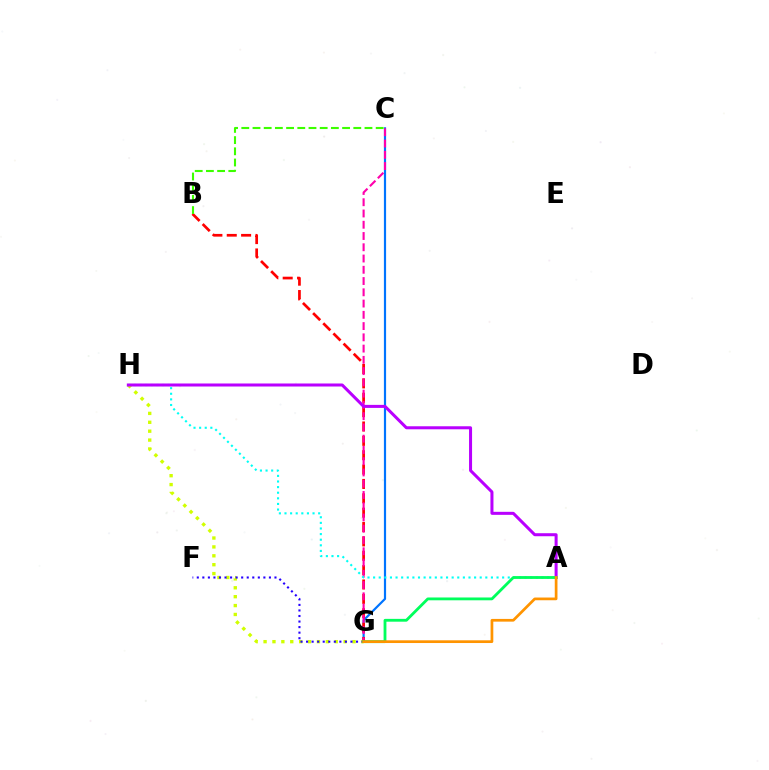{('C', 'G'): [{'color': '#0074ff', 'line_style': 'solid', 'thickness': 1.58}, {'color': '#ff00ac', 'line_style': 'dashed', 'thickness': 1.53}], ('B', 'G'): [{'color': '#ff0000', 'line_style': 'dashed', 'thickness': 1.95}], ('B', 'C'): [{'color': '#3dff00', 'line_style': 'dashed', 'thickness': 1.52}], ('G', 'H'): [{'color': '#d1ff00', 'line_style': 'dotted', 'thickness': 2.42}], ('A', 'H'): [{'color': '#00fff6', 'line_style': 'dotted', 'thickness': 1.52}, {'color': '#b900ff', 'line_style': 'solid', 'thickness': 2.18}], ('F', 'G'): [{'color': '#2500ff', 'line_style': 'dotted', 'thickness': 1.51}], ('A', 'G'): [{'color': '#00ff5c', 'line_style': 'solid', 'thickness': 2.03}, {'color': '#ff9400', 'line_style': 'solid', 'thickness': 1.96}]}